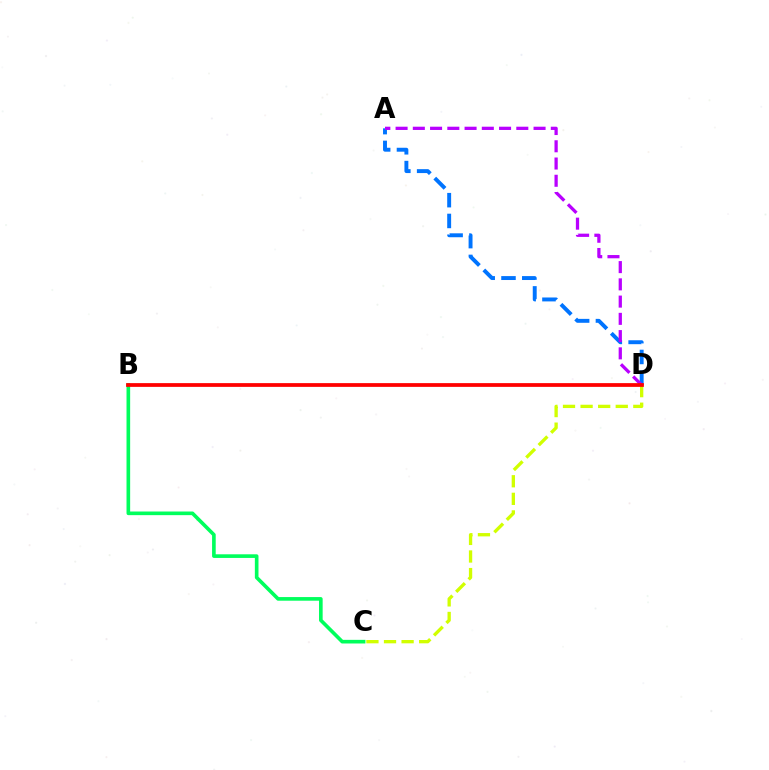{('A', 'D'): [{'color': '#0074ff', 'line_style': 'dashed', 'thickness': 2.82}, {'color': '#b900ff', 'line_style': 'dashed', 'thickness': 2.34}], ('C', 'D'): [{'color': '#d1ff00', 'line_style': 'dashed', 'thickness': 2.39}], ('B', 'C'): [{'color': '#00ff5c', 'line_style': 'solid', 'thickness': 2.62}], ('B', 'D'): [{'color': '#ff0000', 'line_style': 'solid', 'thickness': 2.7}]}